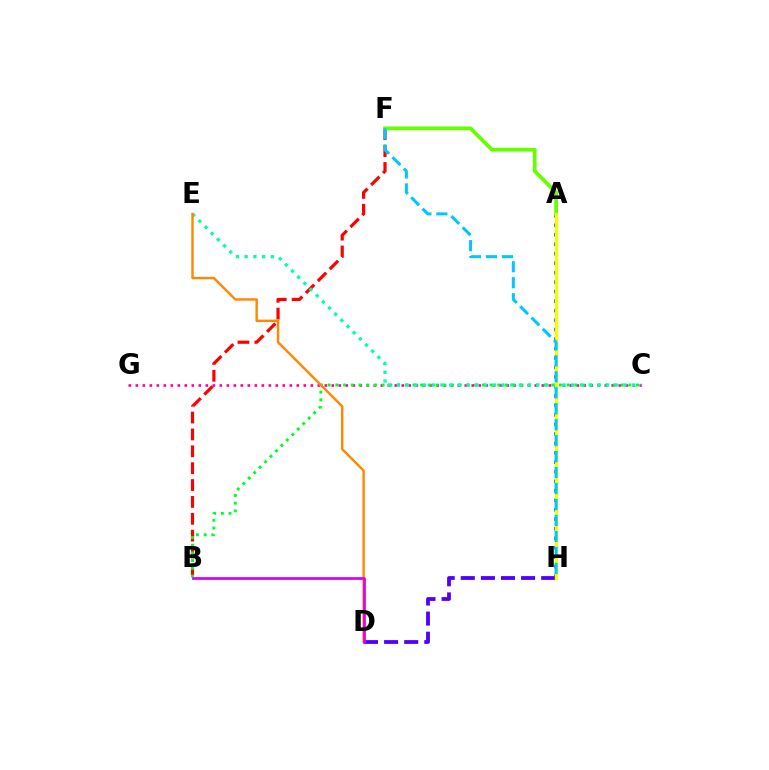{('B', 'F'): [{'color': '#ff0000', 'line_style': 'dashed', 'thickness': 2.29}], ('C', 'G'): [{'color': '#ff00a0', 'line_style': 'dotted', 'thickness': 1.9}], ('D', 'H'): [{'color': '#4f00ff', 'line_style': 'dashed', 'thickness': 2.73}], ('A', 'H'): [{'color': '#003fff', 'line_style': 'dotted', 'thickness': 2.58}, {'color': '#eeff00', 'line_style': 'solid', 'thickness': 2.4}], ('A', 'F'): [{'color': '#66ff00', 'line_style': 'solid', 'thickness': 2.71}], ('B', 'C'): [{'color': '#00ff27', 'line_style': 'dotted', 'thickness': 2.09}], ('C', 'E'): [{'color': '#00ffaf', 'line_style': 'dotted', 'thickness': 2.37}], ('D', 'E'): [{'color': '#ff8800', 'line_style': 'solid', 'thickness': 1.74}], ('F', 'H'): [{'color': '#00c7ff', 'line_style': 'dashed', 'thickness': 2.17}], ('B', 'D'): [{'color': '#d600ff', 'line_style': 'solid', 'thickness': 1.97}]}